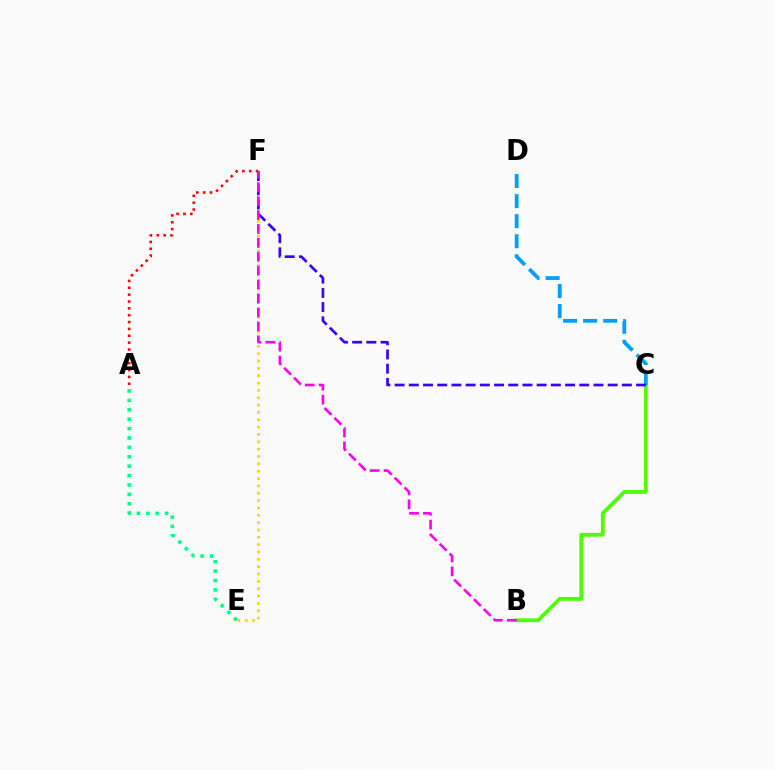{('E', 'F'): [{'color': '#ffd500', 'line_style': 'dotted', 'thickness': 2.0}], ('B', 'C'): [{'color': '#4fff00', 'line_style': 'solid', 'thickness': 2.73}], ('C', 'D'): [{'color': '#009eff', 'line_style': 'dashed', 'thickness': 2.73}], ('C', 'F'): [{'color': '#3700ff', 'line_style': 'dashed', 'thickness': 1.93}], ('A', 'E'): [{'color': '#00ff86', 'line_style': 'dotted', 'thickness': 2.55}], ('A', 'F'): [{'color': '#ff0000', 'line_style': 'dotted', 'thickness': 1.86}], ('B', 'F'): [{'color': '#ff00ed', 'line_style': 'dashed', 'thickness': 1.89}]}